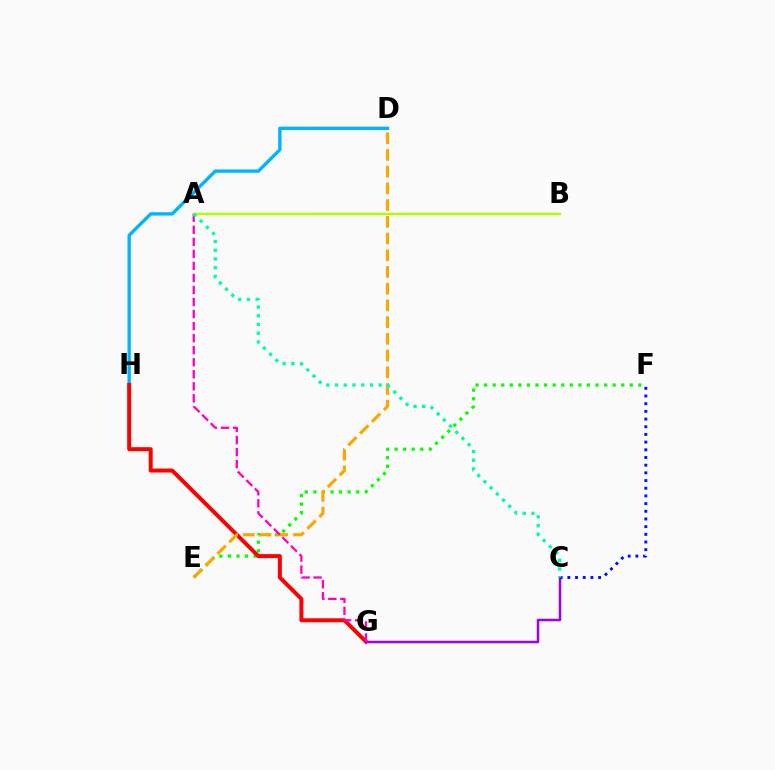{('D', 'H'): [{'color': '#00b5ff', 'line_style': 'solid', 'thickness': 2.42}], ('E', 'F'): [{'color': '#08ff00', 'line_style': 'dotted', 'thickness': 2.33}], ('G', 'H'): [{'color': '#ff0000', 'line_style': 'solid', 'thickness': 2.87}], ('C', 'G'): [{'color': '#9b00ff', 'line_style': 'solid', 'thickness': 1.79}], ('A', 'B'): [{'color': '#b3ff00', 'line_style': 'solid', 'thickness': 1.78}], ('D', 'E'): [{'color': '#ffa500', 'line_style': 'dashed', 'thickness': 2.27}], ('A', 'G'): [{'color': '#ff00bd', 'line_style': 'dashed', 'thickness': 1.64}], ('C', 'F'): [{'color': '#0010ff', 'line_style': 'dotted', 'thickness': 2.09}], ('A', 'C'): [{'color': '#00ff9d', 'line_style': 'dotted', 'thickness': 2.37}]}